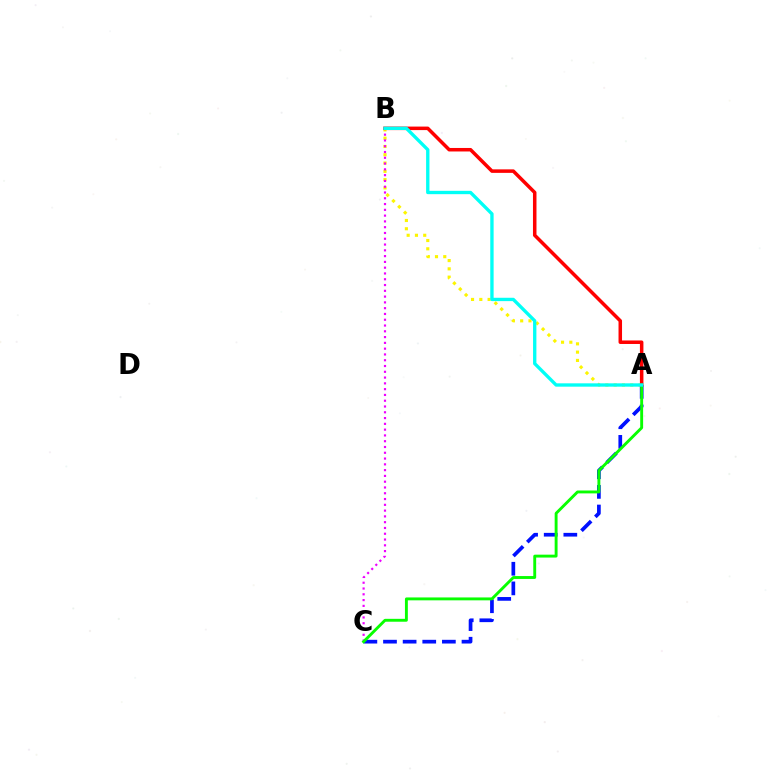{('A', 'C'): [{'color': '#0010ff', 'line_style': 'dashed', 'thickness': 2.67}, {'color': '#08ff00', 'line_style': 'solid', 'thickness': 2.08}], ('A', 'B'): [{'color': '#fcf500', 'line_style': 'dotted', 'thickness': 2.25}, {'color': '#ff0000', 'line_style': 'solid', 'thickness': 2.53}, {'color': '#00fff6', 'line_style': 'solid', 'thickness': 2.41}], ('B', 'C'): [{'color': '#ee00ff', 'line_style': 'dotted', 'thickness': 1.57}]}